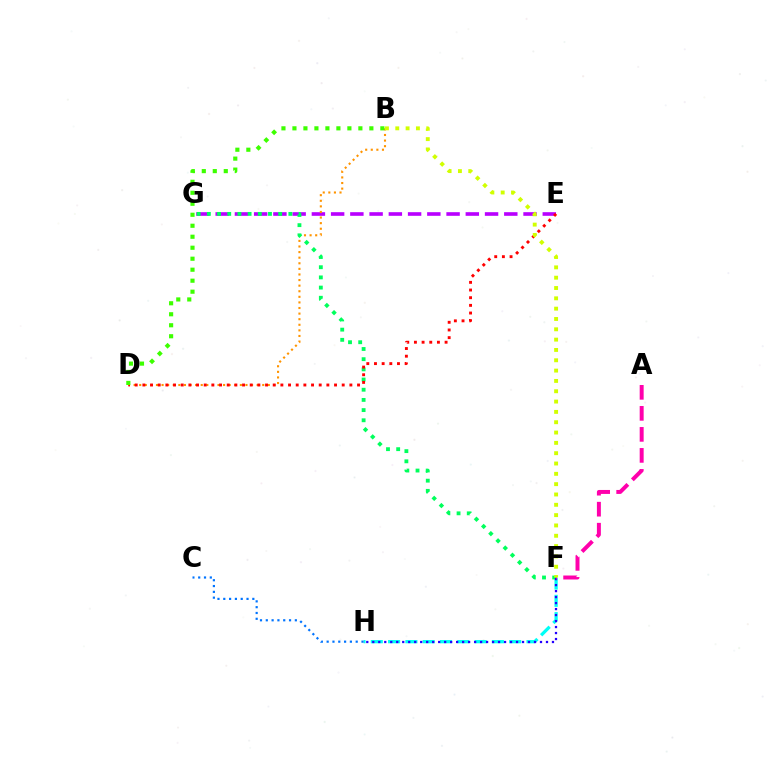{('E', 'G'): [{'color': '#b900ff', 'line_style': 'dashed', 'thickness': 2.61}], ('F', 'H'): [{'color': '#00fff6', 'line_style': 'dashed', 'thickness': 2.35}, {'color': '#2500ff', 'line_style': 'dotted', 'thickness': 1.63}], ('B', 'D'): [{'color': '#ff9400', 'line_style': 'dotted', 'thickness': 1.52}, {'color': '#3dff00', 'line_style': 'dotted', 'thickness': 2.99}], ('F', 'G'): [{'color': '#00ff5c', 'line_style': 'dotted', 'thickness': 2.77}], ('C', 'H'): [{'color': '#0074ff', 'line_style': 'dotted', 'thickness': 1.58}], ('D', 'E'): [{'color': '#ff0000', 'line_style': 'dotted', 'thickness': 2.08}], ('A', 'F'): [{'color': '#ff00ac', 'line_style': 'dashed', 'thickness': 2.85}], ('B', 'F'): [{'color': '#d1ff00', 'line_style': 'dotted', 'thickness': 2.8}]}